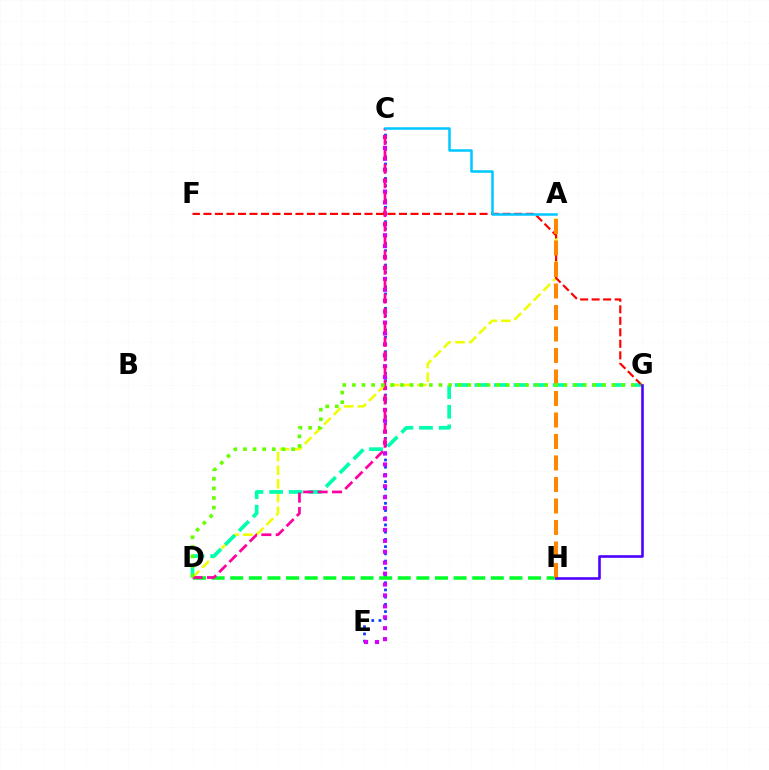{('C', 'E'): [{'color': '#003fff', 'line_style': 'dotted', 'thickness': 1.96}, {'color': '#d600ff', 'line_style': 'dotted', 'thickness': 2.97}], ('A', 'D'): [{'color': '#eeff00', 'line_style': 'dashed', 'thickness': 1.86}], ('D', 'H'): [{'color': '#00ff27', 'line_style': 'dashed', 'thickness': 2.53}], ('D', 'G'): [{'color': '#00ffaf', 'line_style': 'dashed', 'thickness': 2.66}, {'color': '#66ff00', 'line_style': 'dotted', 'thickness': 2.61}], ('C', 'D'): [{'color': '#ff00a0', 'line_style': 'dashed', 'thickness': 1.96}], ('F', 'G'): [{'color': '#ff0000', 'line_style': 'dashed', 'thickness': 1.56}], ('A', 'H'): [{'color': '#ff8800', 'line_style': 'dashed', 'thickness': 2.92}], ('A', 'C'): [{'color': '#00c7ff', 'line_style': 'solid', 'thickness': 1.81}], ('G', 'H'): [{'color': '#4f00ff', 'line_style': 'solid', 'thickness': 1.87}]}